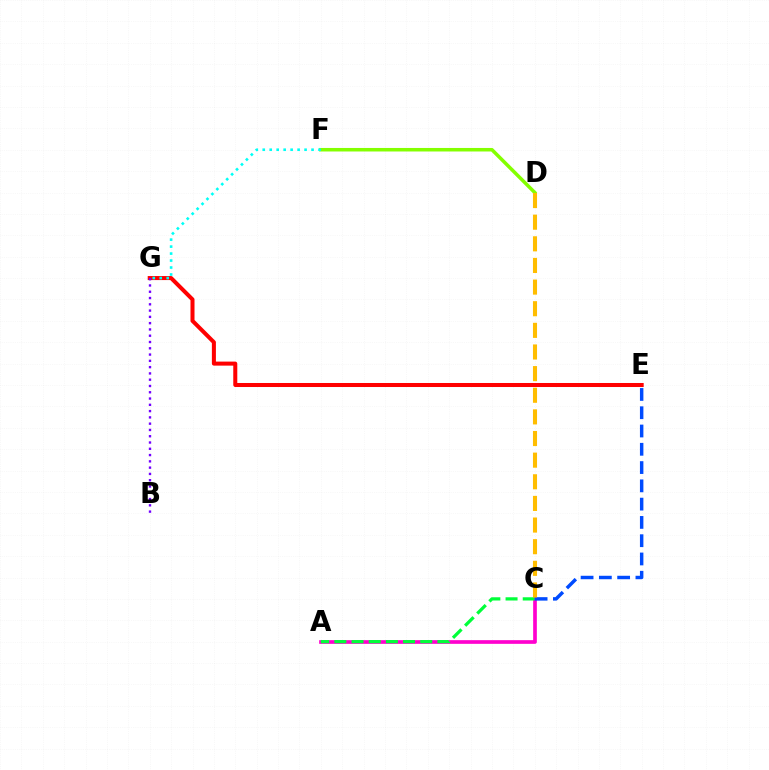{('A', 'C'): [{'color': '#ff00cf', 'line_style': 'solid', 'thickness': 2.65}, {'color': '#00ff39', 'line_style': 'dashed', 'thickness': 2.33}], ('D', 'F'): [{'color': '#84ff00', 'line_style': 'solid', 'thickness': 2.54}], ('E', 'G'): [{'color': '#ff0000', 'line_style': 'solid', 'thickness': 2.9}], ('C', 'E'): [{'color': '#004bff', 'line_style': 'dashed', 'thickness': 2.48}], ('F', 'G'): [{'color': '#00fff6', 'line_style': 'dotted', 'thickness': 1.89}], ('B', 'G'): [{'color': '#7200ff', 'line_style': 'dotted', 'thickness': 1.71}], ('C', 'D'): [{'color': '#ffbd00', 'line_style': 'dashed', 'thickness': 2.94}]}